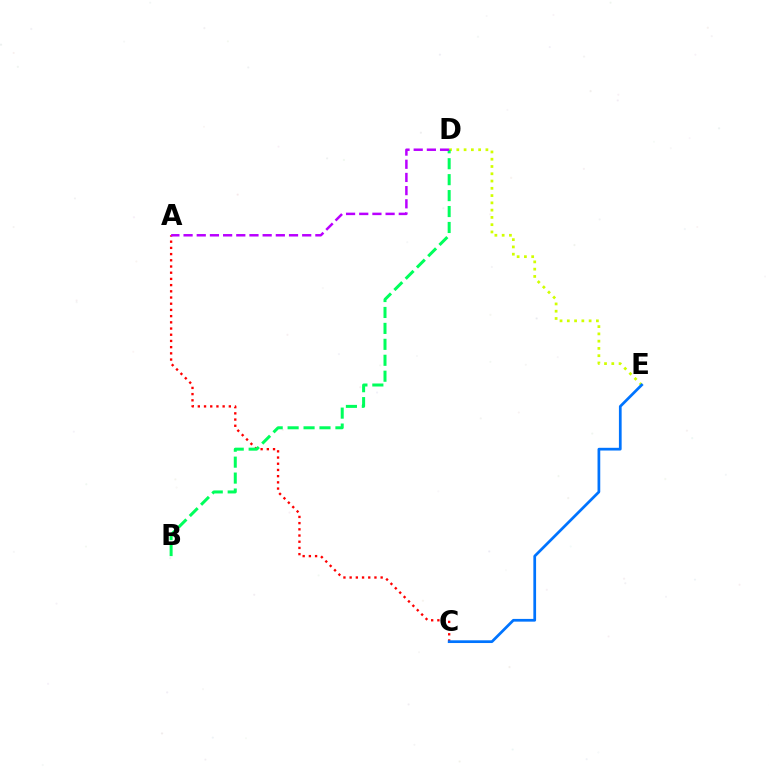{('D', 'E'): [{'color': '#d1ff00', 'line_style': 'dotted', 'thickness': 1.98}], ('A', 'C'): [{'color': '#ff0000', 'line_style': 'dotted', 'thickness': 1.69}], ('C', 'E'): [{'color': '#0074ff', 'line_style': 'solid', 'thickness': 1.96}], ('B', 'D'): [{'color': '#00ff5c', 'line_style': 'dashed', 'thickness': 2.17}], ('A', 'D'): [{'color': '#b900ff', 'line_style': 'dashed', 'thickness': 1.79}]}